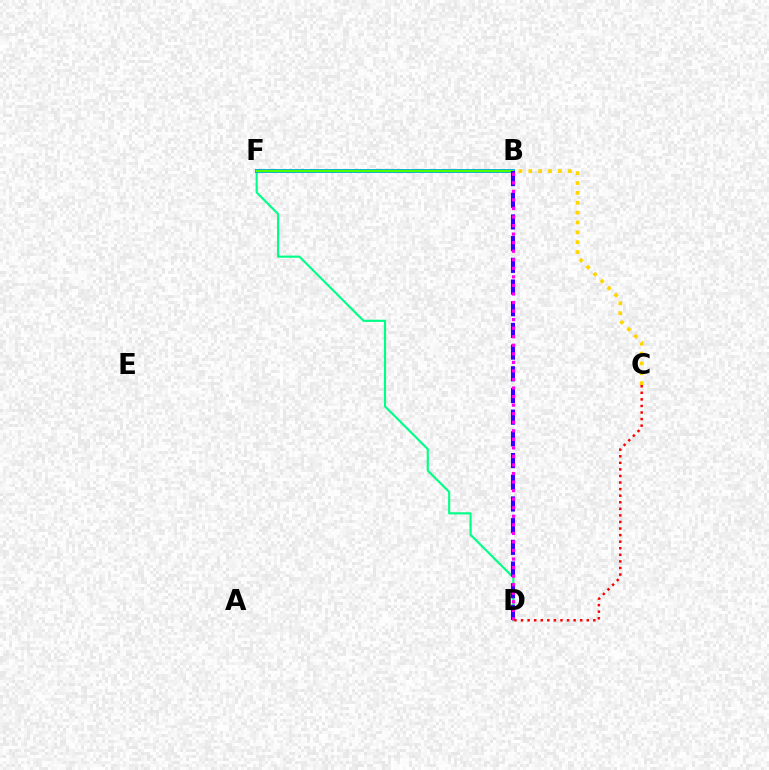{('D', 'F'): [{'color': '#00ff86', 'line_style': 'solid', 'thickness': 1.54}], ('B', 'F'): [{'color': '#009eff', 'line_style': 'solid', 'thickness': 2.85}, {'color': '#4fff00', 'line_style': 'solid', 'thickness': 1.74}], ('B', 'D'): [{'color': '#3700ff', 'line_style': 'dashed', 'thickness': 2.95}, {'color': '#ff00ed', 'line_style': 'dotted', 'thickness': 2.32}], ('C', 'D'): [{'color': '#ff0000', 'line_style': 'dotted', 'thickness': 1.79}], ('B', 'C'): [{'color': '#ffd500', 'line_style': 'dotted', 'thickness': 2.68}]}